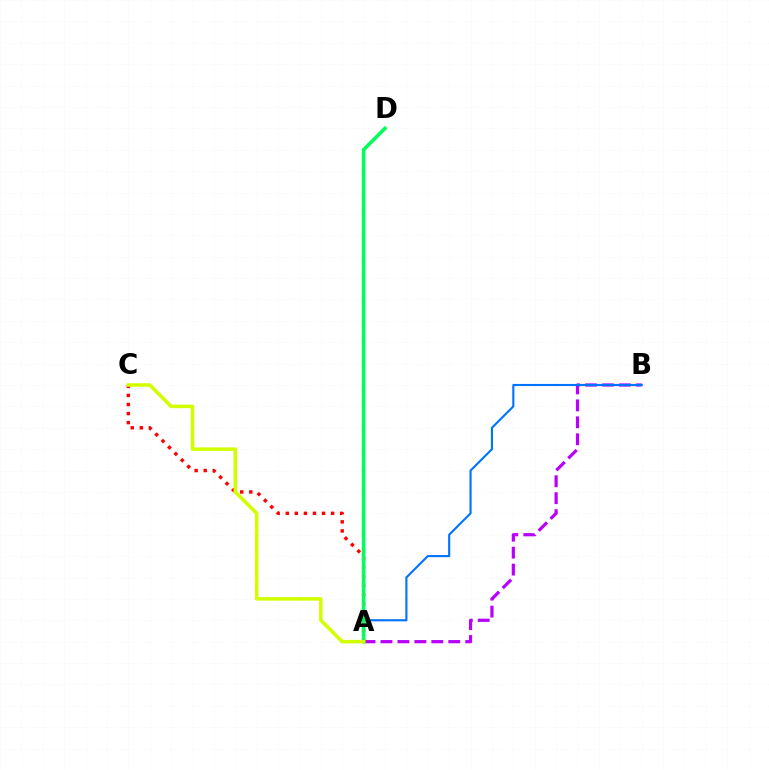{('A', 'B'): [{'color': '#b900ff', 'line_style': 'dashed', 'thickness': 2.3}, {'color': '#0074ff', 'line_style': 'solid', 'thickness': 1.53}], ('A', 'C'): [{'color': '#ff0000', 'line_style': 'dotted', 'thickness': 2.46}, {'color': '#d1ff00', 'line_style': 'solid', 'thickness': 2.55}], ('A', 'D'): [{'color': '#00ff5c', 'line_style': 'solid', 'thickness': 2.57}]}